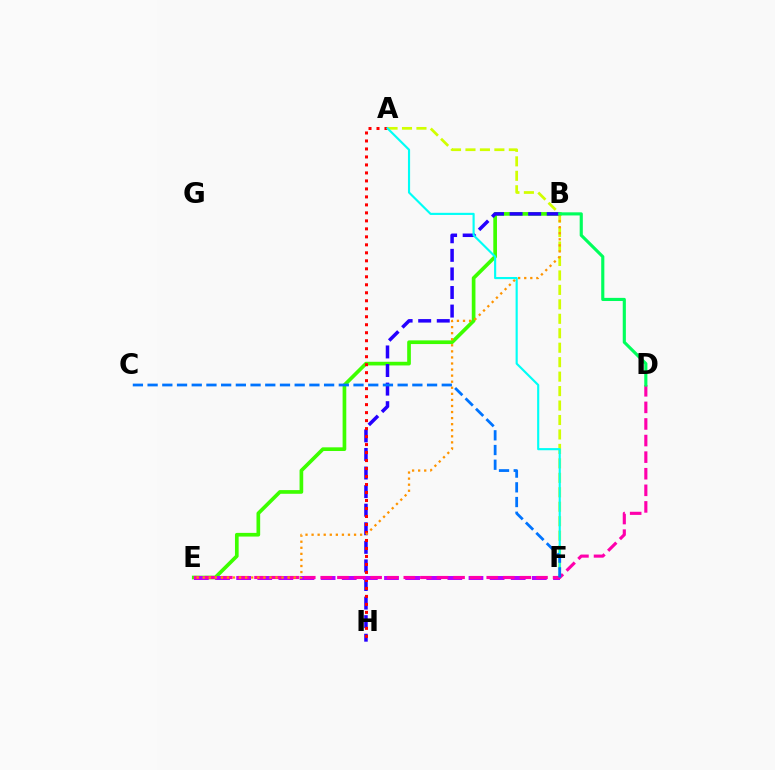{('B', 'E'): [{'color': '#3dff00', 'line_style': 'solid', 'thickness': 2.65}, {'color': '#ff9400', 'line_style': 'dotted', 'thickness': 1.65}], ('A', 'F'): [{'color': '#d1ff00', 'line_style': 'dashed', 'thickness': 1.96}, {'color': '#00fff6', 'line_style': 'solid', 'thickness': 1.54}], ('B', 'H'): [{'color': '#2500ff', 'line_style': 'dashed', 'thickness': 2.52}], ('A', 'H'): [{'color': '#ff0000', 'line_style': 'dotted', 'thickness': 2.17}], ('E', 'F'): [{'color': '#b900ff', 'line_style': 'dashed', 'thickness': 2.87}], ('D', 'E'): [{'color': '#ff00ac', 'line_style': 'dashed', 'thickness': 2.25}], ('C', 'F'): [{'color': '#0074ff', 'line_style': 'dashed', 'thickness': 2.0}], ('B', 'D'): [{'color': '#00ff5c', 'line_style': 'solid', 'thickness': 2.26}]}